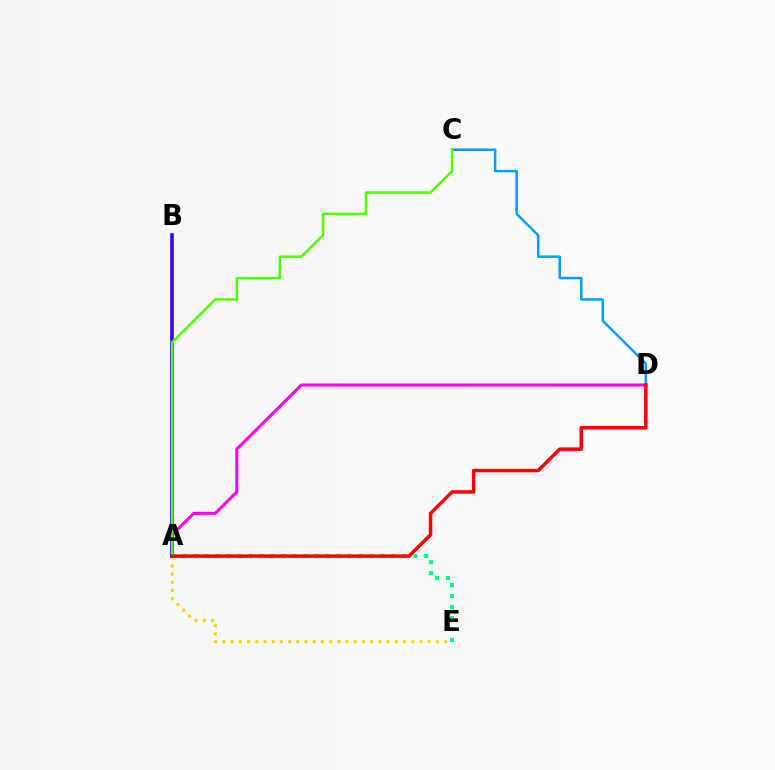{('A', 'E'): [{'color': '#ffd500', 'line_style': 'dotted', 'thickness': 2.23}, {'color': '#00ff86', 'line_style': 'dotted', 'thickness': 2.98}], ('A', 'D'): [{'color': '#ff00ed', 'line_style': 'solid', 'thickness': 2.19}, {'color': '#ff0000', 'line_style': 'solid', 'thickness': 2.5}], ('C', 'D'): [{'color': '#009eff', 'line_style': 'solid', 'thickness': 1.8}], ('A', 'B'): [{'color': '#3700ff', 'line_style': 'solid', 'thickness': 2.59}], ('A', 'C'): [{'color': '#4fff00', 'line_style': 'solid', 'thickness': 1.81}]}